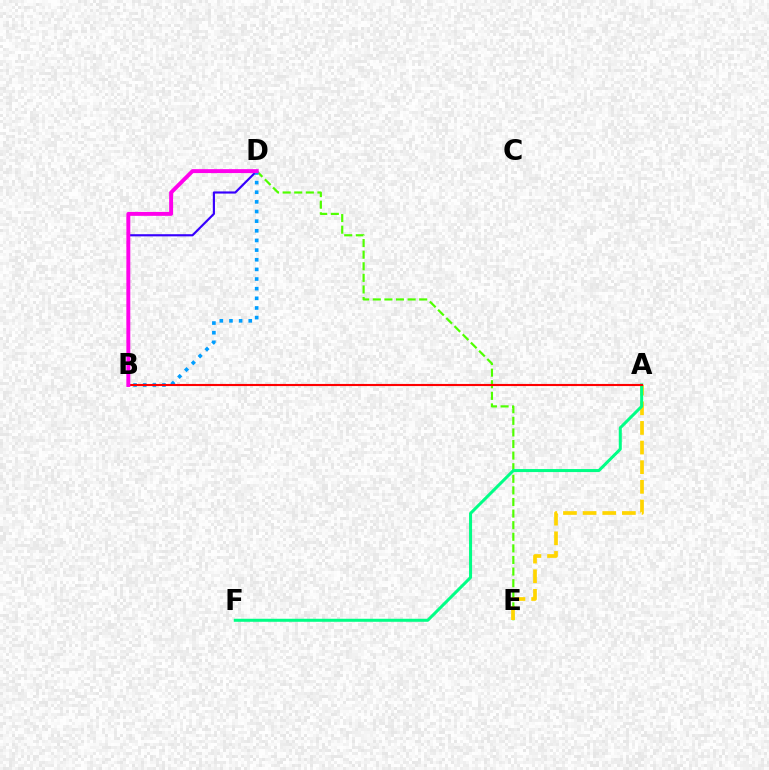{('D', 'E'): [{'color': '#4fff00', 'line_style': 'dashed', 'thickness': 1.58}], ('A', 'E'): [{'color': '#ffd500', 'line_style': 'dashed', 'thickness': 2.67}], ('A', 'F'): [{'color': '#00ff86', 'line_style': 'solid', 'thickness': 2.18}], ('B', 'D'): [{'color': '#3700ff', 'line_style': 'solid', 'thickness': 1.56}, {'color': '#009eff', 'line_style': 'dotted', 'thickness': 2.62}, {'color': '#ff00ed', 'line_style': 'solid', 'thickness': 2.82}], ('A', 'B'): [{'color': '#ff0000', 'line_style': 'solid', 'thickness': 1.52}]}